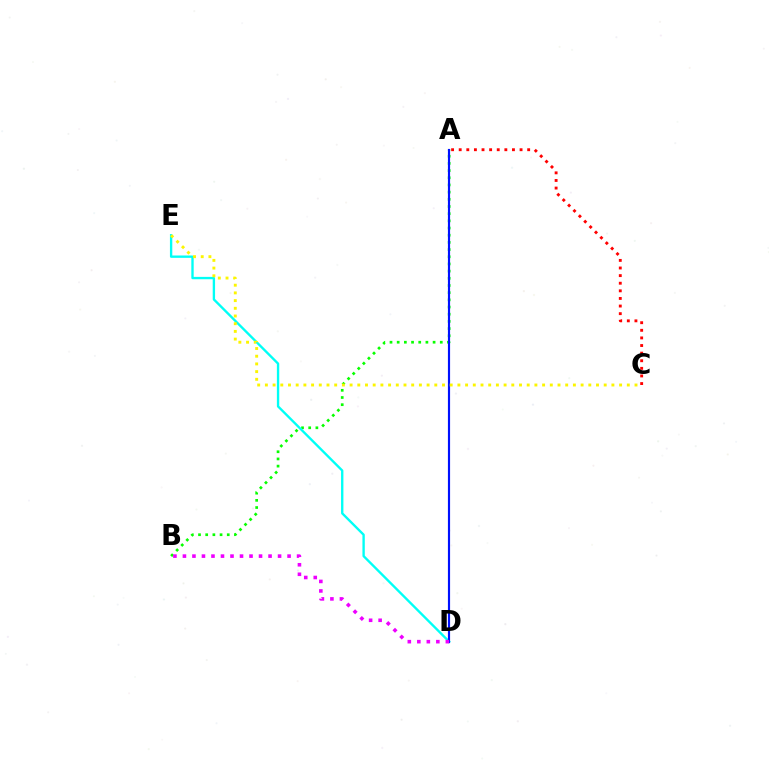{('A', 'B'): [{'color': '#08ff00', 'line_style': 'dotted', 'thickness': 1.95}], ('D', 'E'): [{'color': '#00fff6', 'line_style': 'solid', 'thickness': 1.7}], ('A', 'D'): [{'color': '#0010ff', 'line_style': 'solid', 'thickness': 1.56}], ('C', 'E'): [{'color': '#fcf500', 'line_style': 'dotted', 'thickness': 2.09}], ('B', 'D'): [{'color': '#ee00ff', 'line_style': 'dotted', 'thickness': 2.58}], ('A', 'C'): [{'color': '#ff0000', 'line_style': 'dotted', 'thickness': 2.07}]}